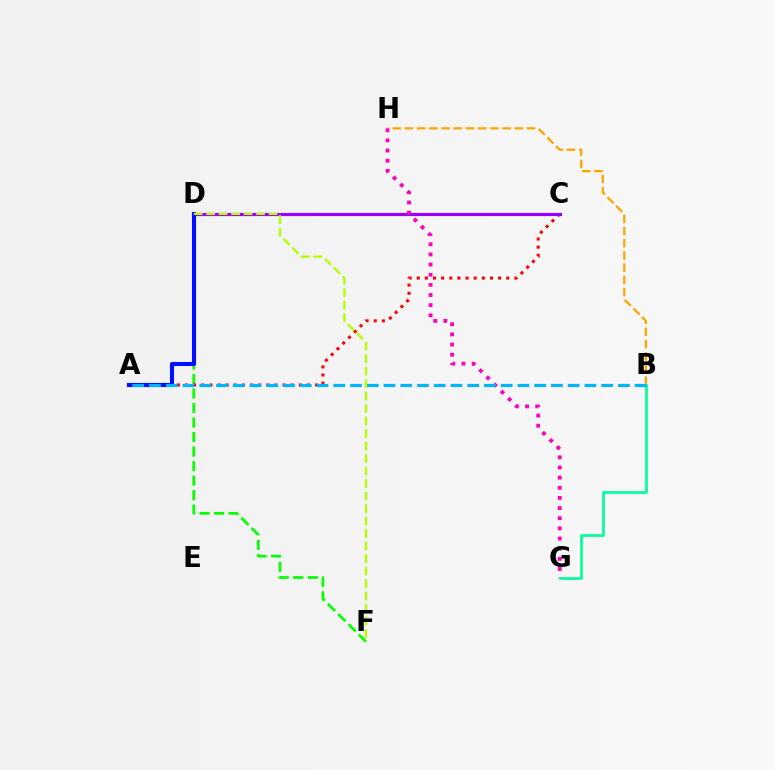{('D', 'F'): [{'color': '#08ff00', 'line_style': 'dashed', 'thickness': 1.97}, {'color': '#b3ff00', 'line_style': 'dashed', 'thickness': 1.7}], ('B', 'G'): [{'color': '#00ff9d', 'line_style': 'solid', 'thickness': 1.94}], ('A', 'C'): [{'color': '#ff0000', 'line_style': 'dotted', 'thickness': 2.21}], ('B', 'H'): [{'color': '#ffa500', 'line_style': 'dashed', 'thickness': 1.66}], ('C', 'D'): [{'color': '#9b00ff', 'line_style': 'solid', 'thickness': 2.28}], ('A', 'D'): [{'color': '#0010ff', 'line_style': 'solid', 'thickness': 2.95}], ('G', 'H'): [{'color': '#ff00bd', 'line_style': 'dotted', 'thickness': 2.76}], ('A', 'B'): [{'color': '#00b5ff', 'line_style': 'dashed', 'thickness': 2.27}]}